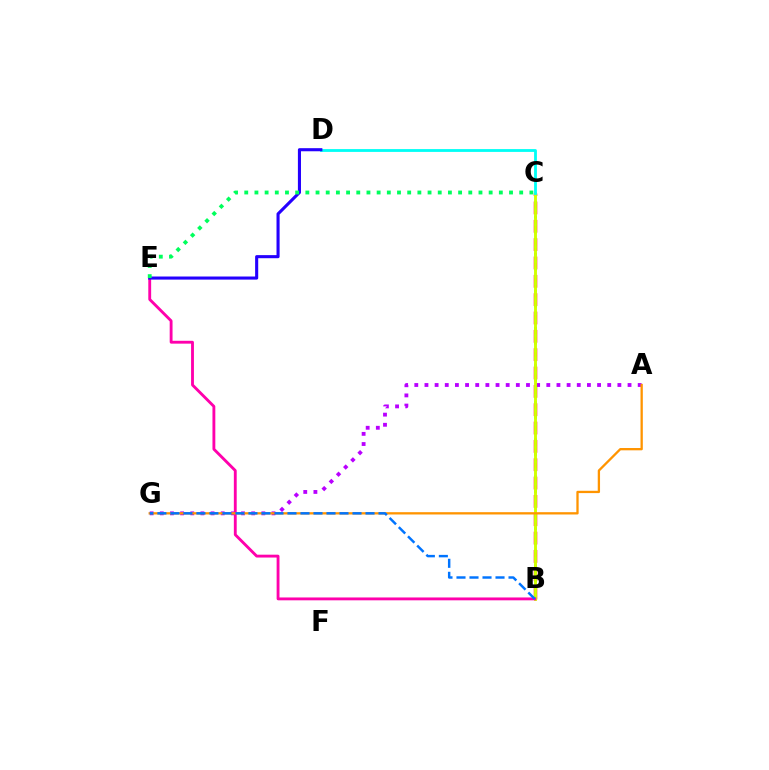{('B', 'C'): [{'color': '#ff0000', 'line_style': 'dashed', 'thickness': 2.49}, {'color': '#3dff00', 'line_style': 'dotted', 'thickness': 2.01}, {'color': '#d1ff00', 'line_style': 'solid', 'thickness': 2.08}], ('A', 'G'): [{'color': '#b900ff', 'line_style': 'dotted', 'thickness': 2.76}, {'color': '#ff9400', 'line_style': 'solid', 'thickness': 1.66}], ('C', 'D'): [{'color': '#00fff6', 'line_style': 'solid', 'thickness': 2.03}], ('B', 'E'): [{'color': '#ff00ac', 'line_style': 'solid', 'thickness': 2.05}], ('D', 'E'): [{'color': '#2500ff', 'line_style': 'solid', 'thickness': 2.22}], ('B', 'G'): [{'color': '#0074ff', 'line_style': 'dashed', 'thickness': 1.77}], ('C', 'E'): [{'color': '#00ff5c', 'line_style': 'dotted', 'thickness': 2.77}]}